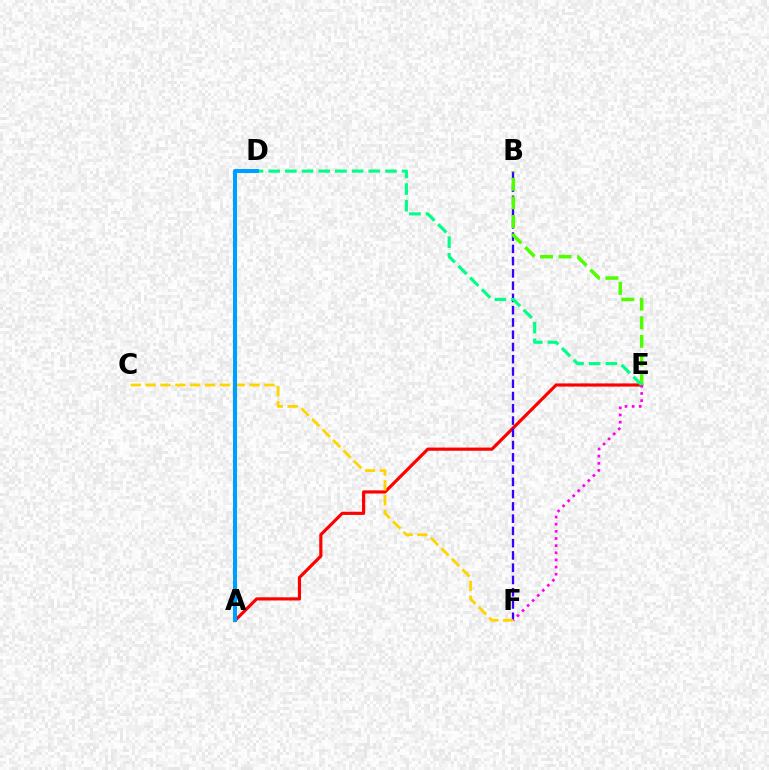{('A', 'E'): [{'color': '#ff0000', 'line_style': 'solid', 'thickness': 2.28}], ('B', 'F'): [{'color': '#3700ff', 'line_style': 'dashed', 'thickness': 1.67}], ('B', 'E'): [{'color': '#4fff00', 'line_style': 'dashed', 'thickness': 2.53}], ('C', 'F'): [{'color': '#ffd500', 'line_style': 'dashed', 'thickness': 2.02}], ('D', 'E'): [{'color': '#00ff86', 'line_style': 'dashed', 'thickness': 2.27}], ('E', 'F'): [{'color': '#ff00ed', 'line_style': 'dotted', 'thickness': 1.94}], ('A', 'D'): [{'color': '#009eff', 'line_style': 'solid', 'thickness': 2.92}]}